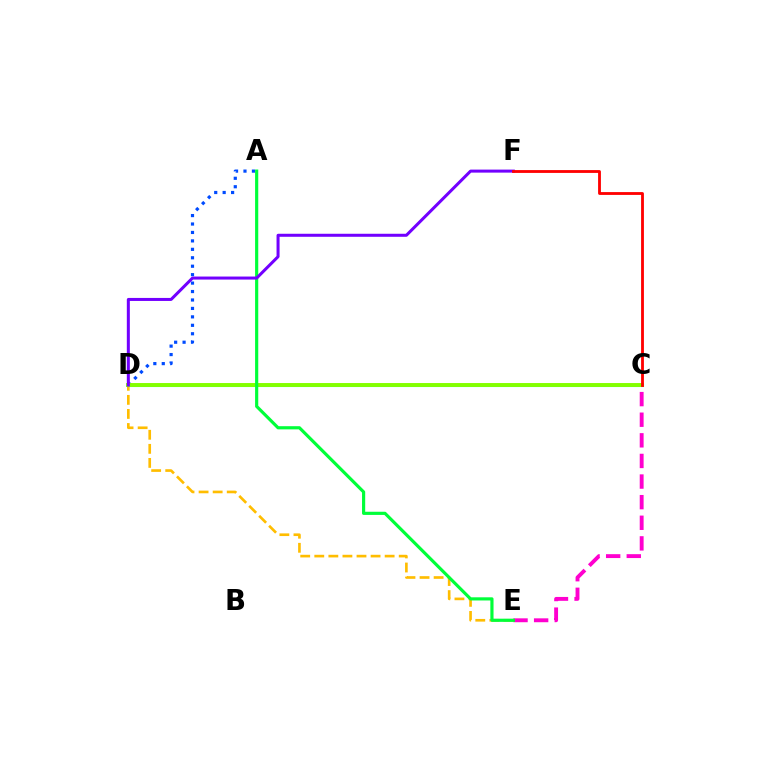{('D', 'E'): [{'color': '#ffbd00', 'line_style': 'dashed', 'thickness': 1.91}], ('C', 'D'): [{'color': '#00fff6', 'line_style': 'solid', 'thickness': 2.22}, {'color': '#84ff00', 'line_style': 'solid', 'thickness': 2.82}], ('A', 'D'): [{'color': '#004bff', 'line_style': 'dotted', 'thickness': 2.29}], ('C', 'E'): [{'color': '#ff00cf', 'line_style': 'dashed', 'thickness': 2.8}], ('A', 'E'): [{'color': '#00ff39', 'line_style': 'solid', 'thickness': 2.28}], ('D', 'F'): [{'color': '#7200ff', 'line_style': 'solid', 'thickness': 2.18}], ('C', 'F'): [{'color': '#ff0000', 'line_style': 'solid', 'thickness': 2.04}]}